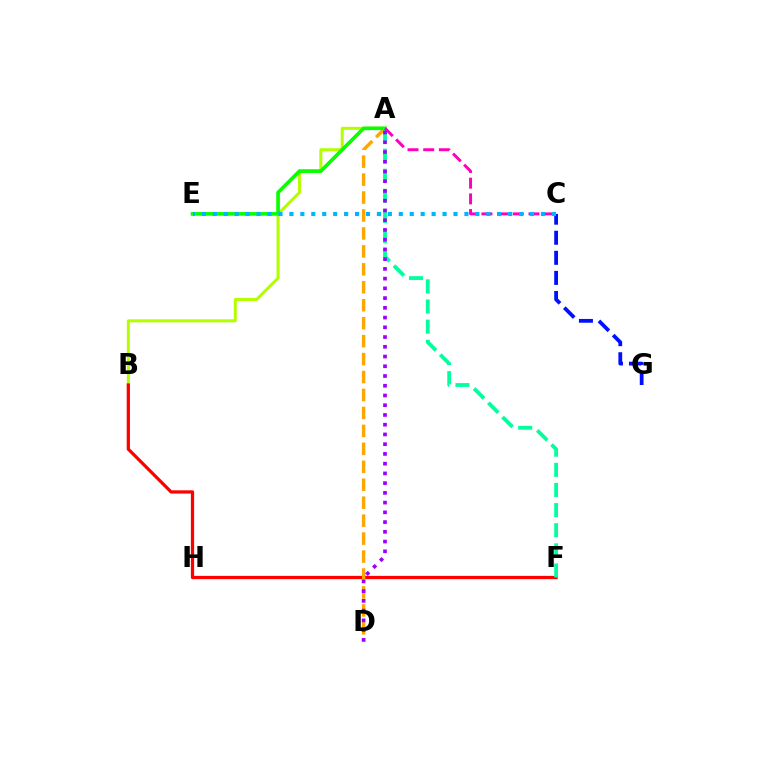{('A', 'B'): [{'color': '#b3ff00', 'line_style': 'solid', 'thickness': 2.18}], ('B', 'F'): [{'color': '#ff0000', 'line_style': 'solid', 'thickness': 2.34}], ('A', 'D'): [{'color': '#ffa500', 'line_style': 'dashed', 'thickness': 2.44}, {'color': '#9b00ff', 'line_style': 'dotted', 'thickness': 2.65}], ('A', 'E'): [{'color': '#08ff00', 'line_style': 'solid', 'thickness': 2.63}], ('C', 'G'): [{'color': '#0010ff', 'line_style': 'dashed', 'thickness': 2.73}], ('A', 'F'): [{'color': '#00ff9d', 'line_style': 'dashed', 'thickness': 2.73}], ('A', 'C'): [{'color': '#ff00bd', 'line_style': 'dashed', 'thickness': 2.13}], ('C', 'E'): [{'color': '#00b5ff', 'line_style': 'dotted', 'thickness': 2.97}]}